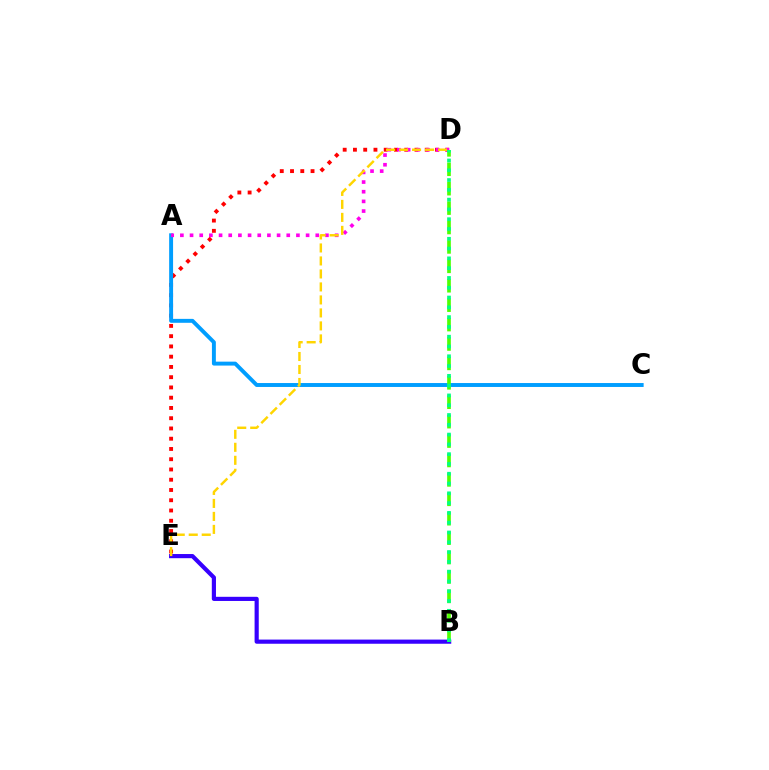{('D', 'E'): [{'color': '#ff0000', 'line_style': 'dotted', 'thickness': 2.79}, {'color': '#ffd500', 'line_style': 'dashed', 'thickness': 1.77}], ('A', 'C'): [{'color': '#009eff', 'line_style': 'solid', 'thickness': 2.83}], ('A', 'D'): [{'color': '#ff00ed', 'line_style': 'dotted', 'thickness': 2.63}], ('B', 'E'): [{'color': '#3700ff', 'line_style': 'solid', 'thickness': 3.0}], ('B', 'D'): [{'color': '#4fff00', 'line_style': 'dashed', 'thickness': 2.64}, {'color': '#00ff86', 'line_style': 'dotted', 'thickness': 2.66}]}